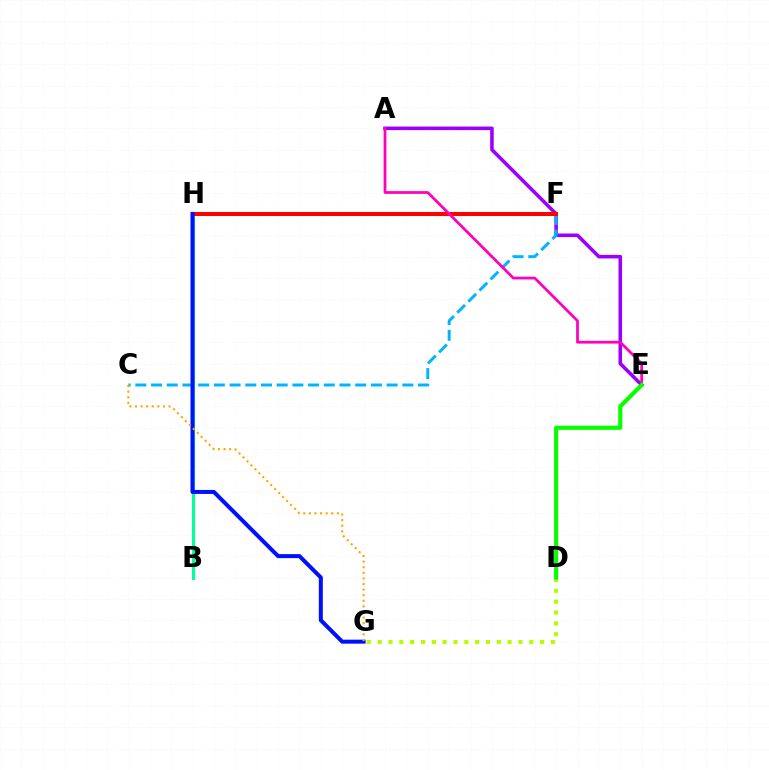{('A', 'E'): [{'color': '#9b00ff', 'line_style': 'solid', 'thickness': 2.57}, {'color': '#ff00bd', 'line_style': 'solid', 'thickness': 1.98}], ('B', 'H'): [{'color': '#00ff9d', 'line_style': 'solid', 'thickness': 2.24}], ('D', 'G'): [{'color': '#b3ff00', 'line_style': 'dotted', 'thickness': 2.94}], ('C', 'F'): [{'color': '#00b5ff', 'line_style': 'dashed', 'thickness': 2.13}], ('F', 'H'): [{'color': '#ff0000', 'line_style': 'solid', 'thickness': 2.9}], ('G', 'H'): [{'color': '#0010ff', 'line_style': 'solid', 'thickness': 2.88}], ('C', 'G'): [{'color': '#ffa500', 'line_style': 'dotted', 'thickness': 1.52}], ('D', 'E'): [{'color': '#08ff00', 'line_style': 'solid', 'thickness': 2.98}]}